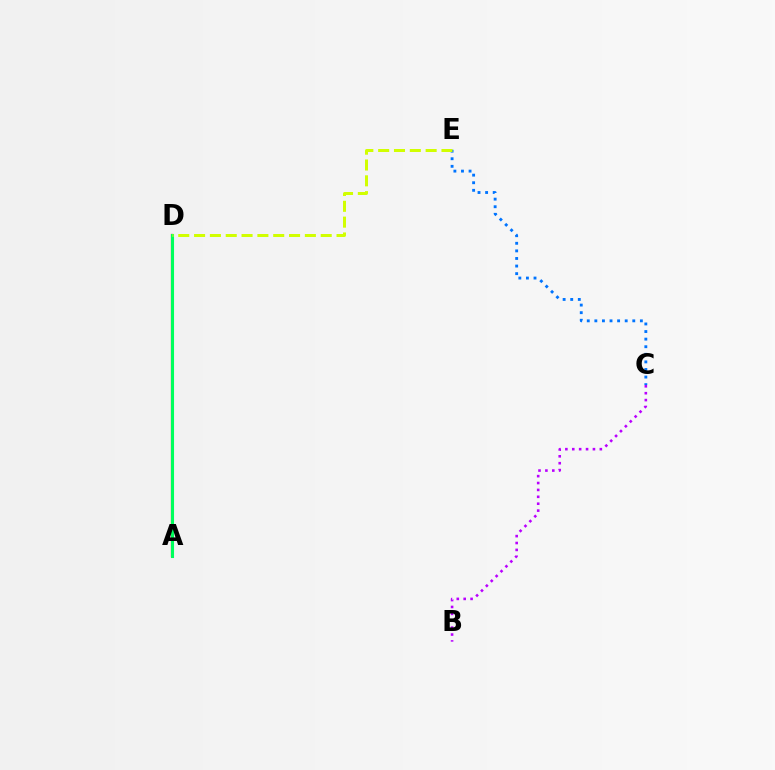{('A', 'D'): [{'color': '#ff0000', 'line_style': 'solid', 'thickness': 1.58}, {'color': '#00ff5c', 'line_style': 'solid', 'thickness': 2.22}], ('C', 'E'): [{'color': '#0074ff', 'line_style': 'dotted', 'thickness': 2.06}], ('D', 'E'): [{'color': '#d1ff00', 'line_style': 'dashed', 'thickness': 2.15}], ('B', 'C'): [{'color': '#b900ff', 'line_style': 'dotted', 'thickness': 1.87}]}